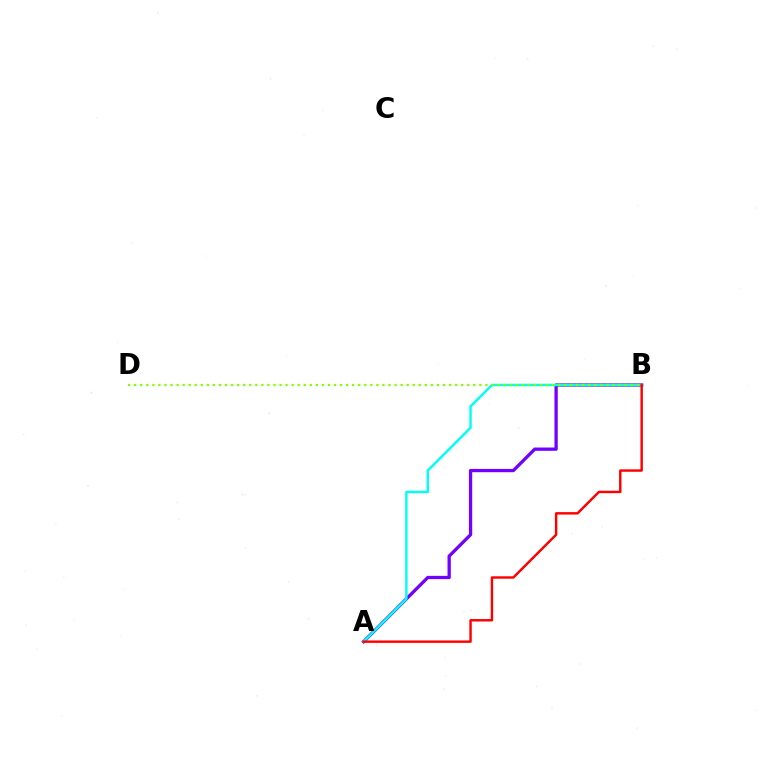{('A', 'B'): [{'color': '#7200ff', 'line_style': 'solid', 'thickness': 2.37}, {'color': '#00fff6', 'line_style': 'solid', 'thickness': 1.76}, {'color': '#ff0000', 'line_style': 'solid', 'thickness': 1.75}], ('B', 'D'): [{'color': '#84ff00', 'line_style': 'dotted', 'thickness': 1.65}]}